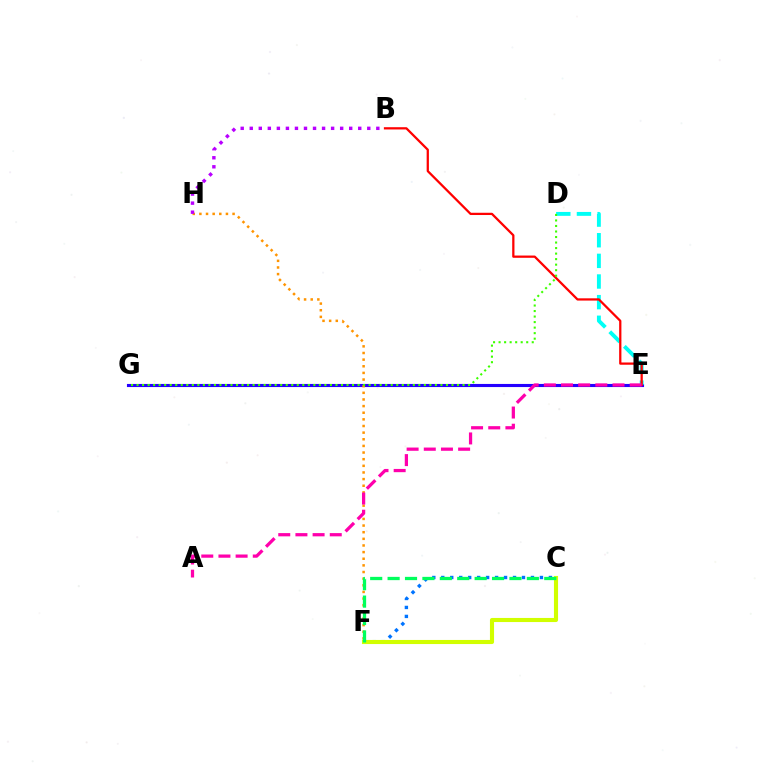{('E', 'G'): [{'color': '#2500ff', 'line_style': 'solid', 'thickness': 2.24}], ('F', 'H'): [{'color': '#ff9400', 'line_style': 'dotted', 'thickness': 1.8}], ('D', 'E'): [{'color': '#00fff6', 'line_style': 'dashed', 'thickness': 2.8}], ('B', 'H'): [{'color': '#b900ff', 'line_style': 'dotted', 'thickness': 2.46}], ('C', 'F'): [{'color': '#0074ff', 'line_style': 'dotted', 'thickness': 2.44}, {'color': '#d1ff00', 'line_style': 'solid', 'thickness': 2.96}, {'color': '#00ff5c', 'line_style': 'dashed', 'thickness': 2.36}], ('B', 'E'): [{'color': '#ff0000', 'line_style': 'solid', 'thickness': 1.63}], ('D', 'G'): [{'color': '#3dff00', 'line_style': 'dotted', 'thickness': 1.5}], ('A', 'E'): [{'color': '#ff00ac', 'line_style': 'dashed', 'thickness': 2.33}]}